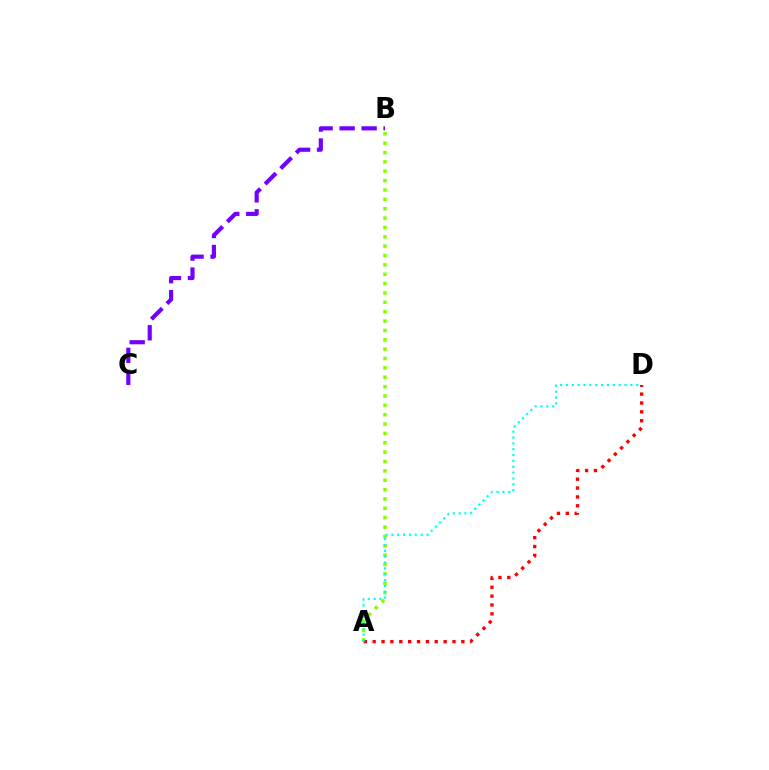{('A', 'B'): [{'color': '#84ff00', 'line_style': 'dotted', 'thickness': 2.54}], ('A', 'D'): [{'color': '#ff0000', 'line_style': 'dotted', 'thickness': 2.41}, {'color': '#00fff6', 'line_style': 'dotted', 'thickness': 1.59}], ('B', 'C'): [{'color': '#7200ff', 'line_style': 'dashed', 'thickness': 2.99}]}